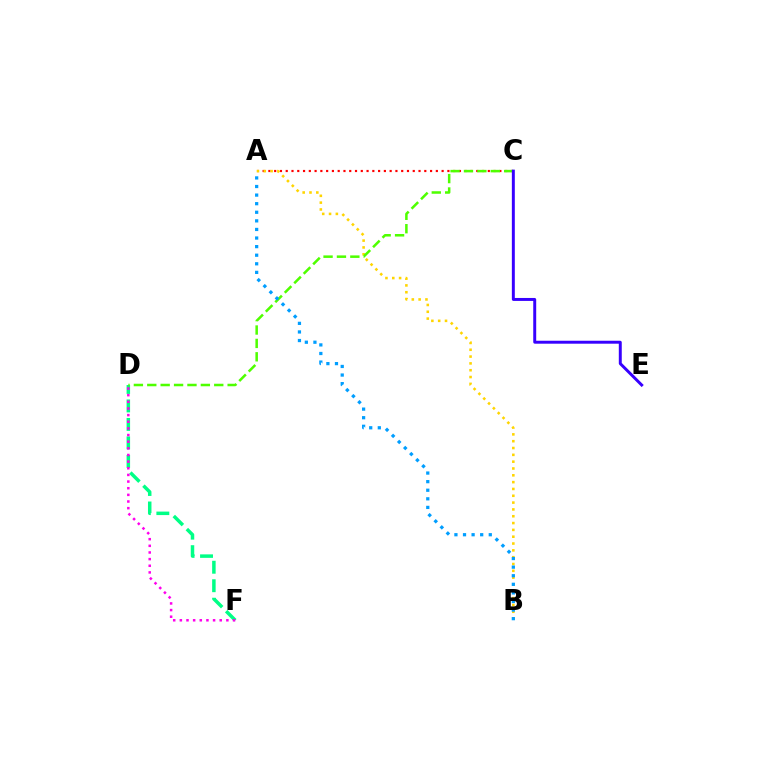{('A', 'C'): [{'color': '#ff0000', 'line_style': 'dotted', 'thickness': 1.57}], ('D', 'F'): [{'color': '#00ff86', 'line_style': 'dashed', 'thickness': 2.51}, {'color': '#ff00ed', 'line_style': 'dotted', 'thickness': 1.81}], ('A', 'B'): [{'color': '#ffd500', 'line_style': 'dotted', 'thickness': 1.85}, {'color': '#009eff', 'line_style': 'dotted', 'thickness': 2.33}], ('C', 'D'): [{'color': '#4fff00', 'line_style': 'dashed', 'thickness': 1.82}], ('C', 'E'): [{'color': '#3700ff', 'line_style': 'solid', 'thickness': 2.13}]}